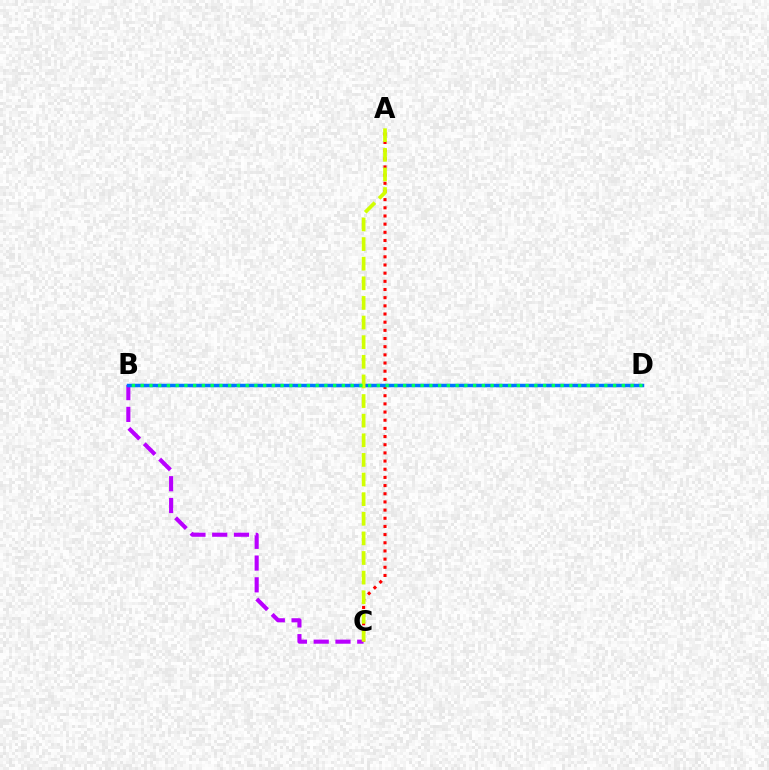{('A', 'C'): [{'color': '#ff0000', 'line_style': 'dotted', 'thickness': 2.22}, {'color': '#d1ff00', 'line_style': 'dashed', 'thickness': 2.67}], ('B', 'C'): [{'color': '#b900ff', 'line_style': 'dashed', 'thickness': 2.96}], ('B', 'D'): [{'color': '#0074ff', 'line_style': 'solid', 'thickness': 2.51}, {'color': '#00ff5c', 'line_style': 'dotted', 'thickness': 2.38}]}